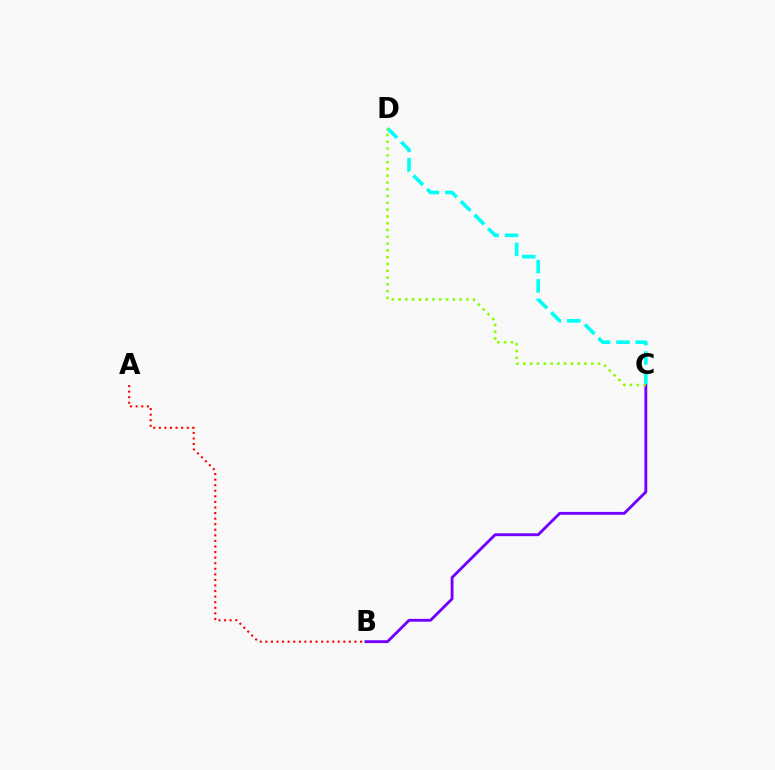{('A', 'B'): [{'color': '#ff0000', 'line_style': 'dotted', 'thickness': 1.51}], ('B', 'C'): [{'color': '#7200ff', 'line_style': 'solid', 'thickness': 2.05}], ('C', 'D'): [{'color': '#00fff6', 'line_style': 'dashed', 'thickness': 2.63}, {'color': '#84ff00', 'line_style': 'dotted', 'thickness': 1.84}]}